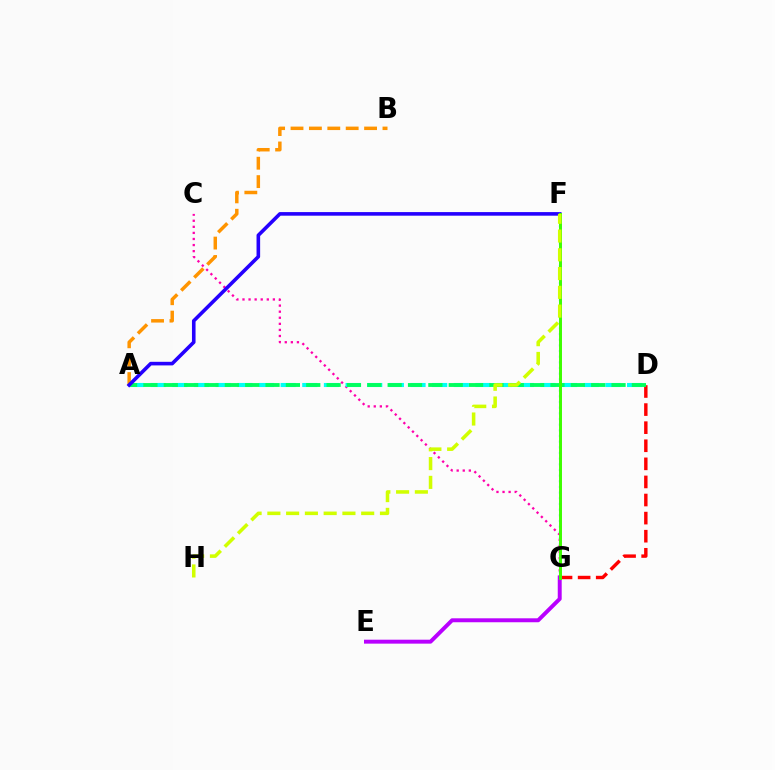{('D', 'G'): [{'color': '#ff0000', 'line_style': 'dashed', 'thickness': 2.46}], ('C', 'G'): [{'color': '#ff00ac', 'line_style': 'dotted', 'thickness': 1.65}], ('A', 'B'): [{'color': '#ff9400', 'line_style': 'dashed', 'thickness': 2.5}], ('A', 'D'): [{'color': '#00fff6', 'line_style': 'dashed', 'thickness': 2.94}, {'color': '#00ff5c', 'line_style': 'dashed', 'thickness': 2.76}], ('F', 'G'): [{'color': '#0074ff', 'line_style': 'dotted', 'thickness': 1.54}, {'color': '#3dff00', 'line_style': 'solid', 'thickness': 2.13}], ('E', 'G'): [{'color': '#b900ff', 'line_style': 'solid', 'thickness': 2.84}], ('A', 'F'): [{'color': '#2500ff', 'line_style': 'solid', 'thickness': 2.59}], ('F', 'H'): [{'color': '#d1ff00', 'line_style': 'dashed', 'thickness': 2.55}]}